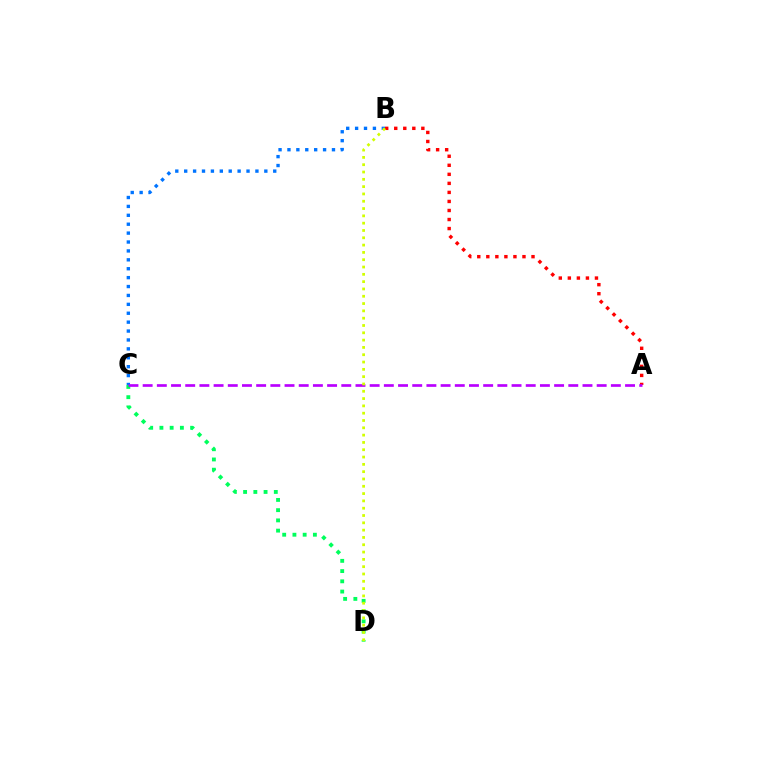{('B', 'C'): [{'color': '#0074ff', 'line_style': 'dotted', 'thickness': 2.42}], ('A', 'B'): [{'color': '#ff0000', 'line_style': 'dotted', 'thickness': 2.46}], ('C', 'D'): [{'color': '#00ff5c', 'line_style': 'dotted', 'thickness': 2.78}], ('A', 'C'): [{'color': '#b900ff', 'line_style': 'dashed', 'thickness': 1.93}], ('B', 'D'): [{'color': '#d1ff00', 'line_style': 'dotted', 'thickness': 1.99}]}